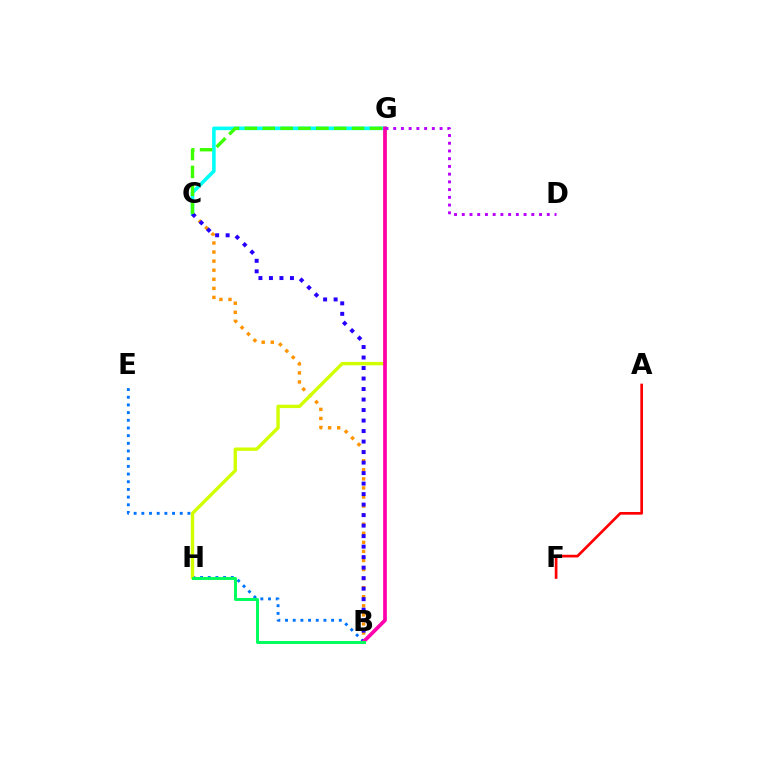{('B', 'E'): [{'color': '#0074ff', 'line_style': 'dotted', 'thickness': 2.09}], ('B', 'C'): [{'color': '#ff9400', 'line_style': 'dotted', 'thickness': 2.46}, {'color': '#2500ff', 'line_style': 'dotted', 'thickness': 2.85}], ('G', 'H'): [{'color': '#d1ff00', 'line_style': 'solid', 'thickness': 2.42}], ('C', 'G'): [{'color': '#00fff6', 'line_style': 'solid', 'thickness': 2.58}, {'color': '#3dff00', 'line_style': 'dashed', 'thickness': 2.43}], ('A', 'F'): [{'color': '#ff0000', 'line_style': 'solid', 'thickness': 1.94}], ('B', 'G'): [{'color': '#ff00ac', 'line_style': 'solid', 'thickness': 2.66}], ('B', 'H'): [{'color': '#00ff5c', 'line_style': 'solid', 'thickness': 2.13}], ('D', 'G'): [{'color': '#b900ff', 'line_style': 'dotted', 'thickness': 2.1}]}